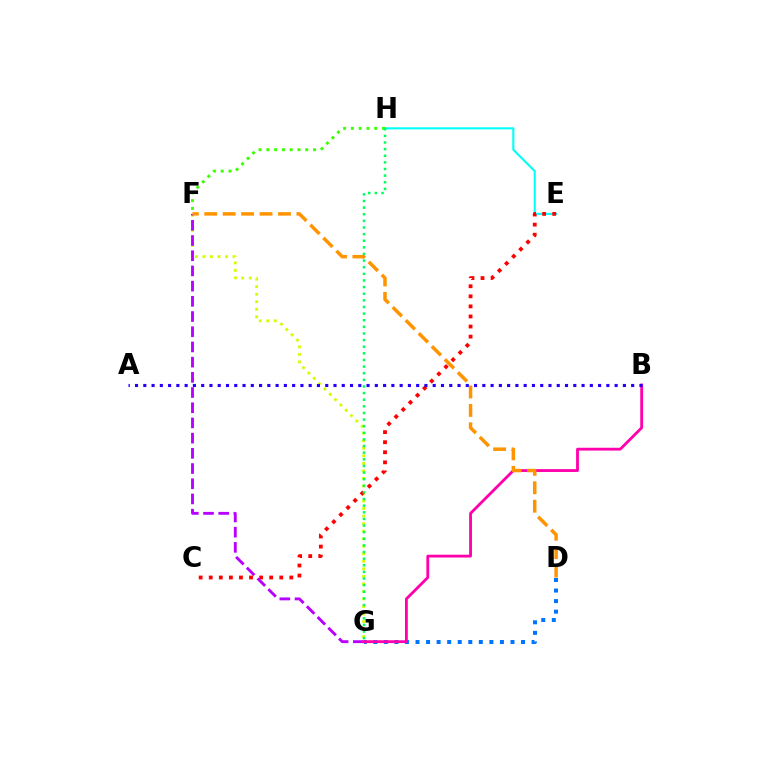{('F', 'G'): [{'color': '#d1ff00', 'line_style': 'dotted', 'thickness': 2.05}, {'color': '#b900ff', 'line_style': 'dashed', 'thickness': 2.07}], ('E', 'H'): [{'color': '#00fff6', 'line_style': 'solid', 'thickness': 1.52}], ('D', 'G'): [{'color': '#0074ff', 'line_style': 'dotted', 'thickness': 2.87}], ('C', 'E'): [{'color': '#ff0000', 'line_style': 'dotted', 'thickness': 2.74}], ('B', 'G'): [{'color': '#ff00ac', 'line_style': 'solid', 'thickness': 2.03}], ('D', 'F'): [{'color': '#ff9400', 'line_style': 'dashed', 'thickness': 2.5}], ('F', 'H'): [{'color': '#3dff00', 'line_style': 'dotted', 'thickness': 2.12}], ('G', 'H'): [{'color': '#00ff5c', 'line_style': 'dotted', 'thickness': 1.8}], ('A', 'B'): [{'color': '#2500ff', 'line_style': 'dotted', 'thickness': 2.25}]}